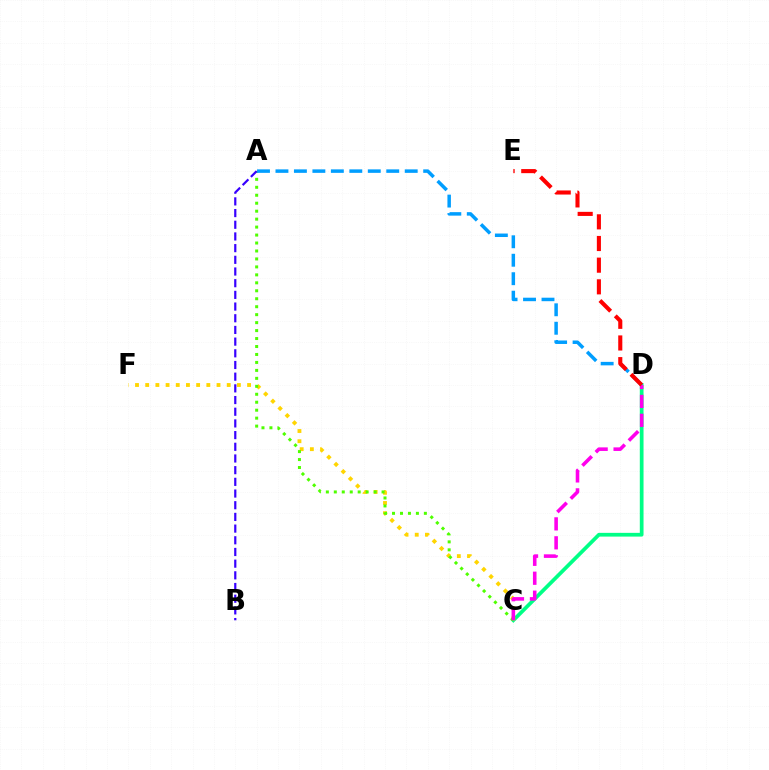{('C', 'D'): [{'color': '#00ff86', 'line_style': 'solid', 'thickness': 2.69}, {'color': '#ff00ed', 'line_style': 'dashed', 'thickness': 2.57}], ('C', 'F'): [{'color': '#ffd500', 'line_style': 'dotted', 'thickness': 2.77}], ('A', 'C'): [{'color': '#4fff00', 'line_style': 'dotted', 'thickness': 2.16}], ('A', 'D'): [{'color': '#009eff', 'line_style': 'dashed', 'thickness': 2.51}], ('D', 'E'): [{'color': '#ff0000', 'line_style': 'dashed', 'thickness': 2.94}], ('A', 'B'): [{'color': '#3700ff', 'line_style': 'dashed', 'thickness': 1.59}]}